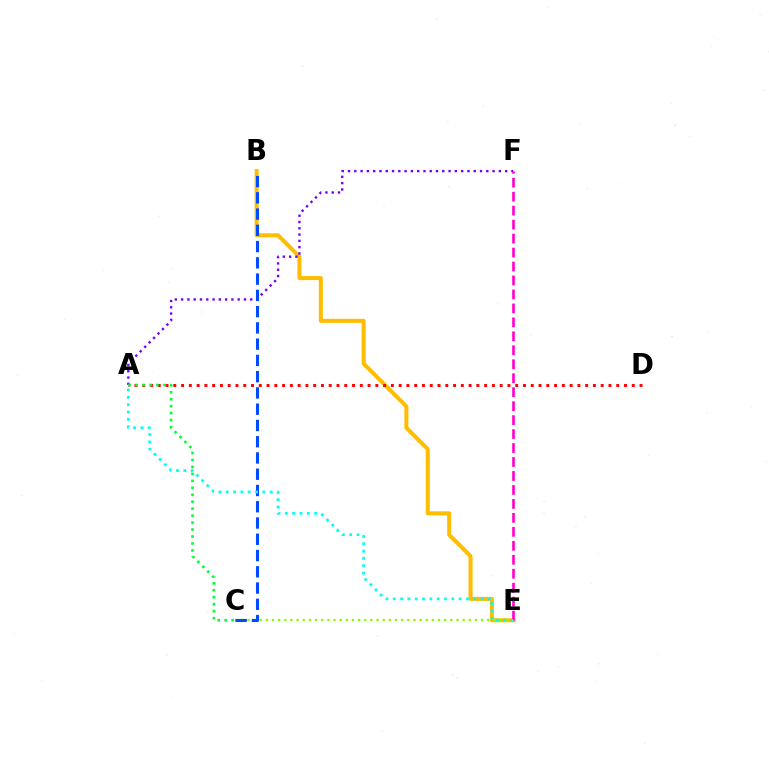{('B', 'E'): [{'color': '#ffbd00', 'line_style': 'solid', 'thickness': 2.9}], ('A', 'F'): [{'color': '#7200ff', 'line_style': 'dotted', 'thickness': 1.71}], ('C', 'E'): [{'color': '#84ff00', 'line_style': 'dotted', 'thickness': 1.67}], ('E', 'F'): [{'color': '#ff00cf', 'line_style': 'dashed', 'thickness': 1.9}], ('A', 'D'): [{'color': '#ff0000', 'line_style': 'dotted', 'thickness': 2.11}], ('B', 'C'): [{'color': '#004bff', 'line_style': 'dashed', 'thickness': 2.21}], ('A', 'C'): [{'color': '#00ff39', 'line_style': 'dotted', 'thickness': 1.89}], ('A', 'E'): [{'color': '#00fff6', 'line_style': 'dotted', 'thickness': 1.99}]}